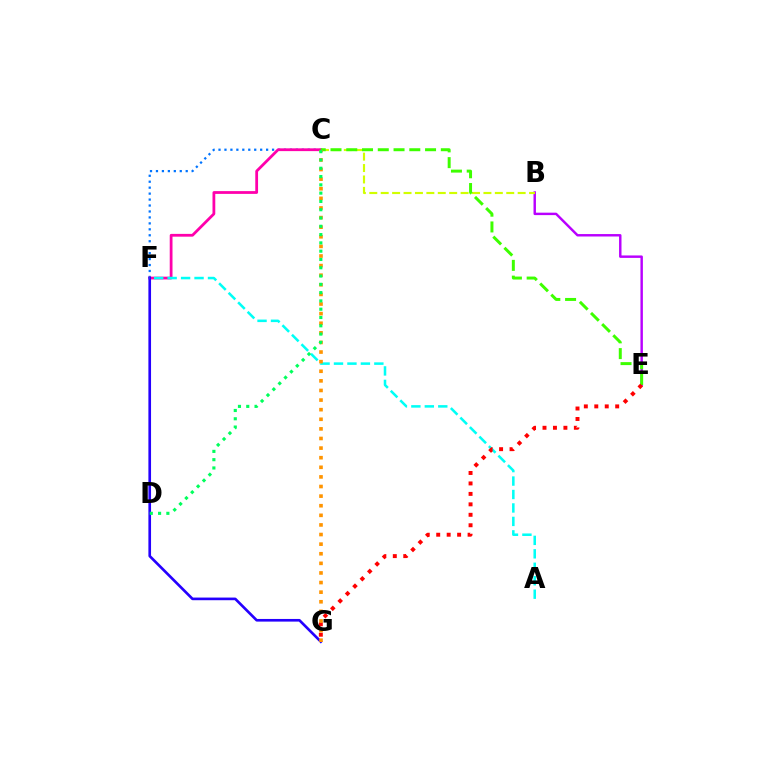{('C', 'F'): [{'color': '#0074ff', 'line_style': 'dotted', 'thickness': 1.62}, {'color': '#ff00ac', 'line_style': 'solid', 'thickness': 2.0}], ('B', 'E'): [{'color': '#b900ff', 'line_style': 'solid', 'thickness': 1.76}], ('F', 'G'): [{'color': '#2500ff', 'line_style': 'solid', 'thickness': 1.91}], ('B', 'C'): [{'color': '#d1ff00', 'line_style': 'dashed', 'thickness': 1.55}], ('A', 'F'): [{'color': '#00fff6', 'line_style': 'dashed', 'thickness': 1.83}], ('C', 'E'): [{'color': '#3dff00', 'line_style': 'dashed', 'thickness': 2.14}], ('E', 'G'): [{'color': '#ff0000', 'line_style': 'dotted', 'thickness': 2.84}], ('C', 'G'): [{'color': '#ff9400', 'line_style': 'dotted', 'thickness': 2.61}], ('C', 'D'): [{'color': '#00ff5c', 'line_style': 'dotted', 'thickness': 2.25}]}